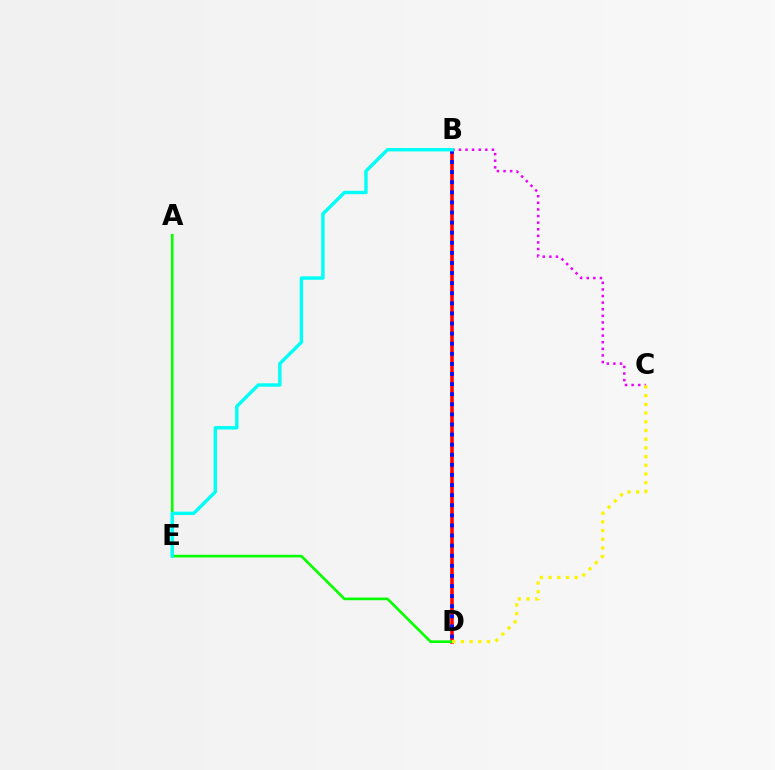{('B', 'D'): [{'color': '#ff0000', 'line_style': 'solid', 'thickness': 2.57}, {'color': '#0010ff', 'line_style': 'dotted', 'thickness': 2.74}], ('B', 'C'): [{'color': '#ee00ff', 'line_style': 'dotted', 'thickness': 1.79}], ('A', 'D'): [{'color': '#08ff00', 'line_style': 'solid', 'thickness': 1.91}], ('C', 'D'): [{'color': '#fcf500', 'line_style': 'dotted', 'thickness': 2.36}], ('B', 'E'): [{'color': '#00fff6', 'line_style': 'solid', 'thickness': 2.45}]}